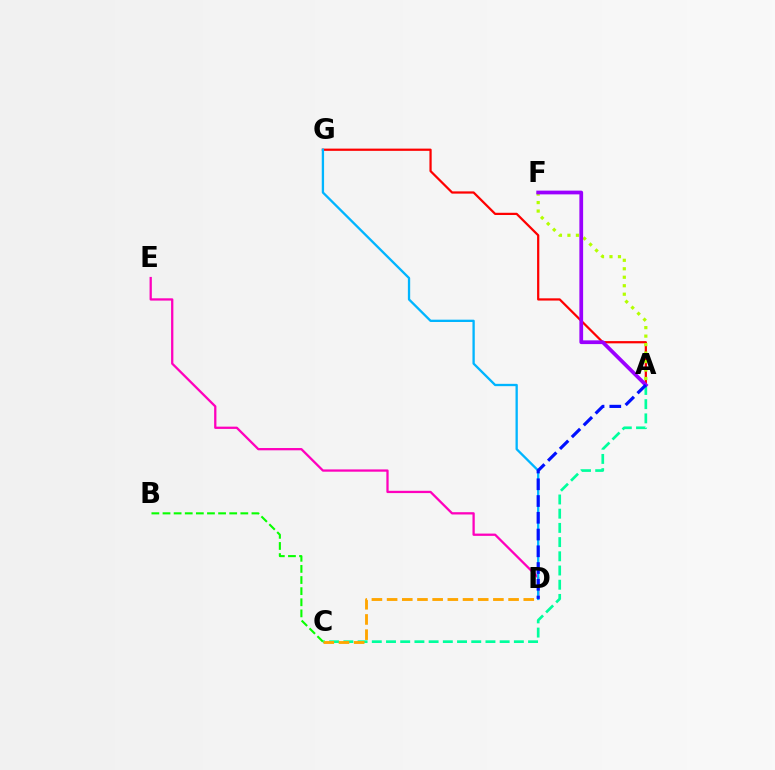{('A', 'G'): [{'color': '#ff0000', 'line_style': 'solid', 'thickness': 1.61}], ('A', 'F'): [{'color': '#b3ff00', 'line_style': 'dotted', 'thickness': 2.3}, {'color': '#9b00ff', 'line_style': 'solid', 'thickness': 2.7}], ('B', 'C'): [{'color': '#08ff00', 'line_style': 'dashed', 'thickness': 1.51}], ('D', 'E'): [{'color': '#ff00bd', 'line_style': 'solid', 'thickness': 1.64}], ('A', 'C'): [{'color': '#00ff9d', 'line_style': 'dashed', 'thickness': 1.93}], ('D', 'G'): [{'color': '#00b5ff', 'line_style': 'solid', 'thickness': 1.67}], ('C', 'D'): [{'color': '#ffa500', 'line_style': 'dashed', 'thickness': 2.06}], ('A', 'D'): [{'color': '#0010ff', 'line_style': 'dashed', 'thickness': 2.28}]}